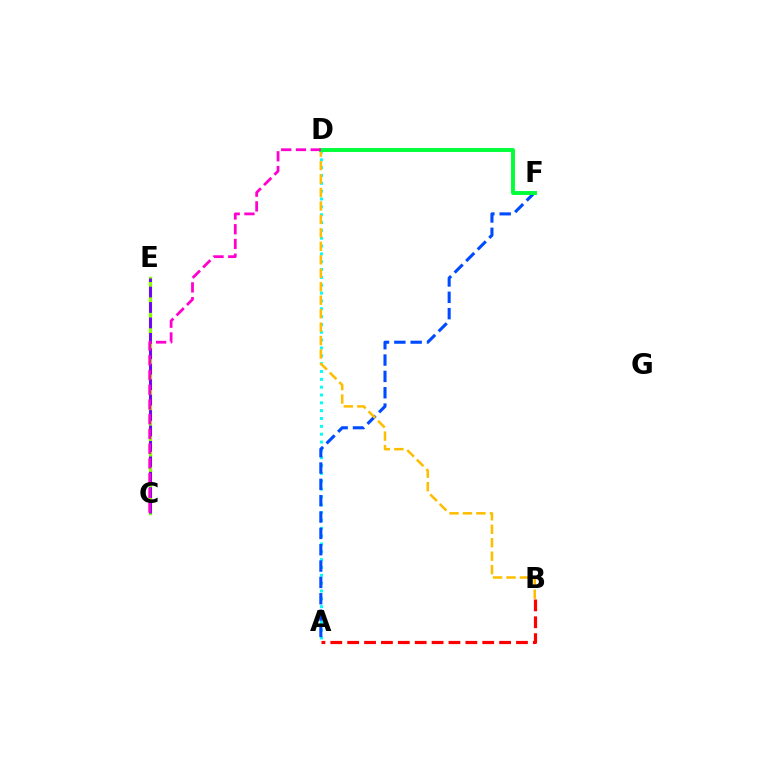{('A', 'B'): [{'color': '#ff0000', 'line_style': 'dashed', 'thickness': 2.29}], ('C', 'E'): [{'color': '#84ff00', 'line_style': 'solid', 'thickness': 2.39}, {'color': '#7200ff', 'line_style': 'dashed', 'thickness': 2.1}], ('A', 'D'): [{'color': '#00fff6', 'line_style': 'dotted', 'thickness': 2.13}], ('A', 'F'): [{'color': '#004bff', 'line_style': 'dashed', 'thickness': 2.22}], ('B', 'D'): [{'color': '#ffbd00', 'line_style': 'dashed', 'thickness': 1.83}], ('D', 'F'): [{'color': '#00ff39', 'line_style': 'solid', 'thickness': 2.82}], ('C', 'D'): [{'color': '#ff00cf', 'line_style': 'dashed', 'thickness': 2.0}]}